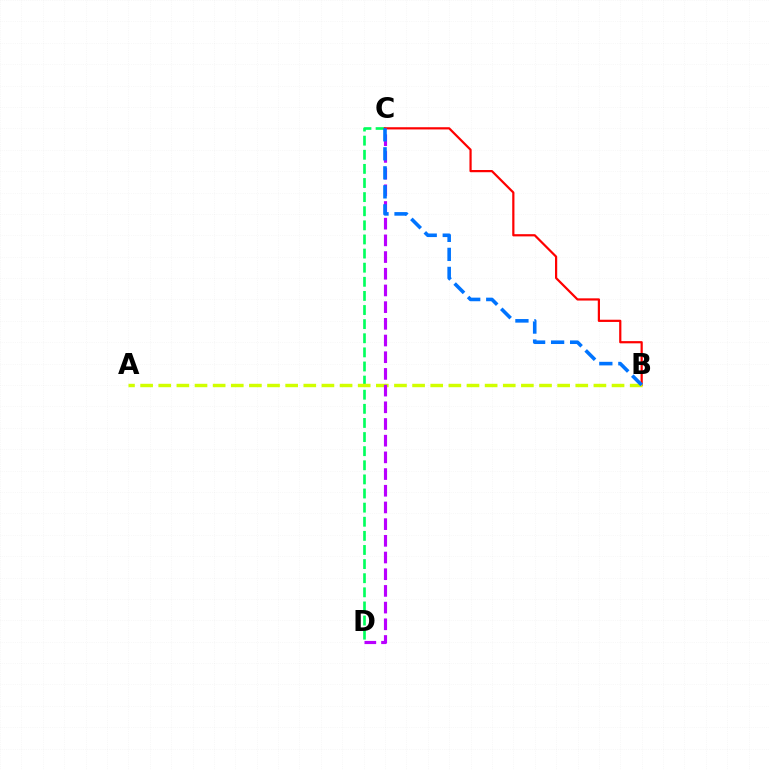{('C', 'D'): [{'color': '#00ff5c', 'line_style': 'dashed', 'thickness': 1.92}, {'color': '#b900ff', 'line_style': 'dashed', 'thickness': 2.27}], ('B', 'C'): [{'color': '#ff0000', 'line_style': 'solid', 'thickness': 1.59}, {'color': '#0074ff', 'line_style': 'dashed', 'thickness': 2.58}], ('A', 'B'): [{'color': '#d1ff00', 'line_style': 'dashed', 'thickness': 2.46}]}